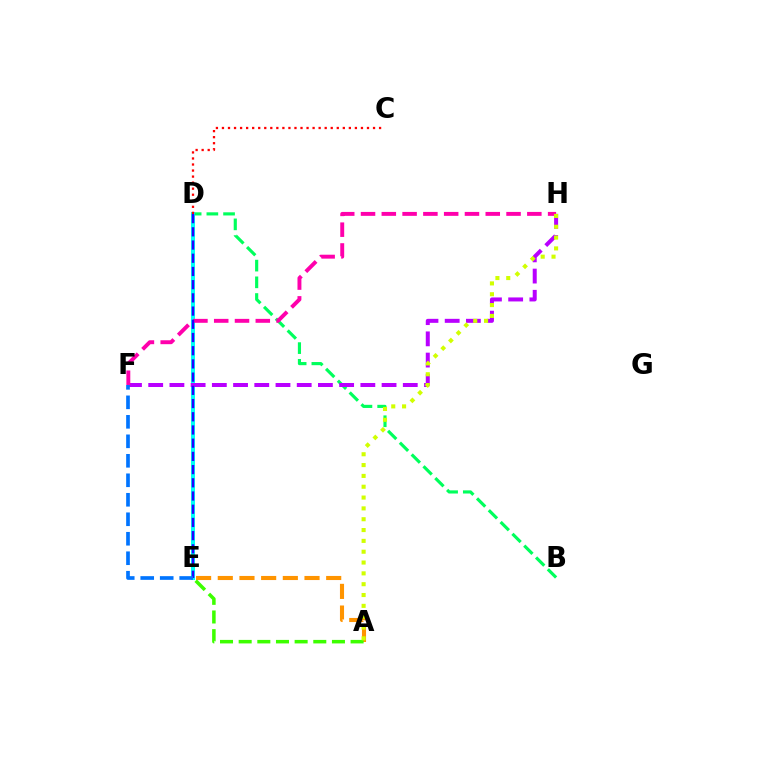{('B', 'D'): [{'color': '#00ff5c', 'line_style': 'dashed', 'thickness': 2.27}], ('D', 'E'): [{'color': '#00fff6', 'line_style': 'solid', 'thickness': 2.9}, {'color': '#2500ff', 'line_style': 'dashed', 'thickness': 1.79}], ('A', 'E'): [{'color': '#ff9400', 'line_style': 'dashed', 'thickness': 2.95}, {'color': '#3dff00', 'line_style': 'dashed', 'thickness': 2.53}], ('F', 'H'): [{'color': '#b900ff', 'line_style': 'dashed', 'thickness': 2.88}, {'color': '#ff00ac', 'line_style': 'dashed', 'thickness': 2.82}], ('C', 'D'): [{'color': '#ff0000', 'line_style': 'dotted', 'thickness': 1.64}], ('A', 'H'): [{'color': '#d1ff00', 'line_style': 'dotted', 'thickness': 2.94}], ('E', 'F'): [{'color': '#0074ff', 'line_style': 'dashed', 'thickness': 2.65}]}